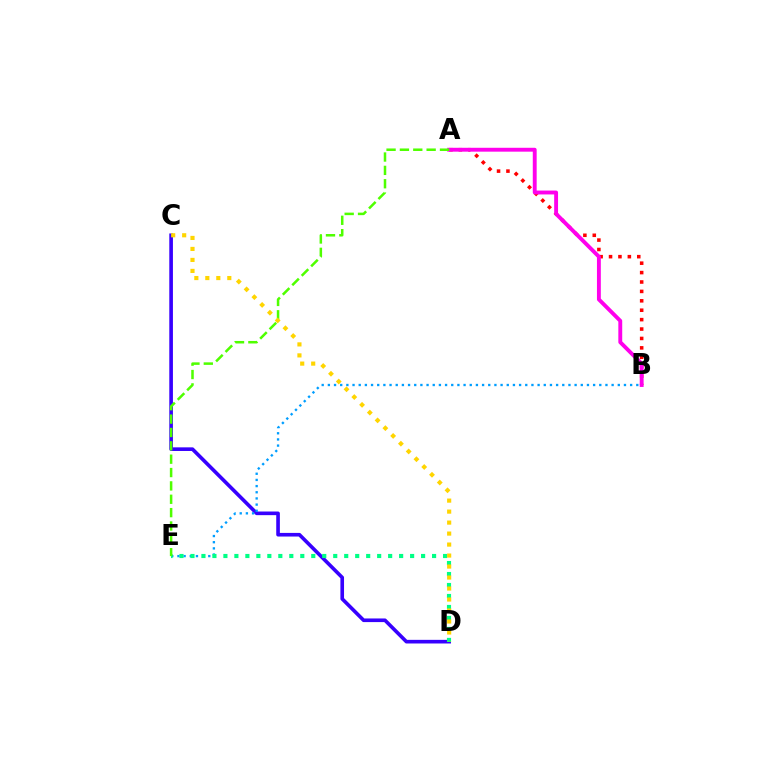{('C', 'D'): [{'color': '#3700ff', 'line_style': 'solid', 'thickness': 2.62}, {'color': '#ffd500', 'line_style': 'dotted', 'thickness': 2.99}], ('A', 'B'): [{'color': '#ff0000', 'line_style': 'dotted', 'thickness': 2.56}, {'color': '#ff00ed', 'line_style': 'solid', 'thickness': 2.8}], ('B', 'E'): [{'color': '#009eff', 'line_style': 'dotted', 'thickness': 1.68}], ('D', 'E'): [{'color': '#00ff86', 'line_style': 'dotted', 'thickness': 2.98}], ('A', 'E'): [{'color': '#4fff00', 'line_style': 'dashed', 'thickness': 1.81}]}